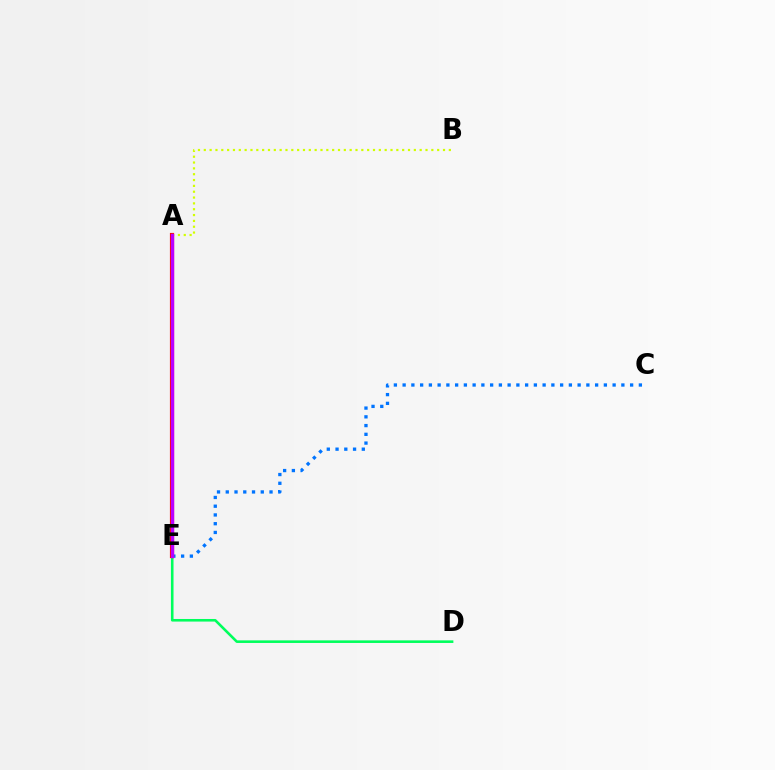{('D', 'E'): [{'color': '#00ff5c', 'line_style': 'solid', 'thickness': 1.87}], ('C', 'E'): [{'color': '#0074ff', 'line_style': 'dotted', 'thickness': 2.38}], ('A', 'E'): [{'color': '#ff0000', 'line_style': 'solid', 'thickness': 3.0}, {'color': '#b900ff', 'line_style': 'solid', 'thickness': 2.43}], ('A', 'B'): [{'color': '#d1ff00', 'line_style': 'dotted', 'thickness': 1.59}]}